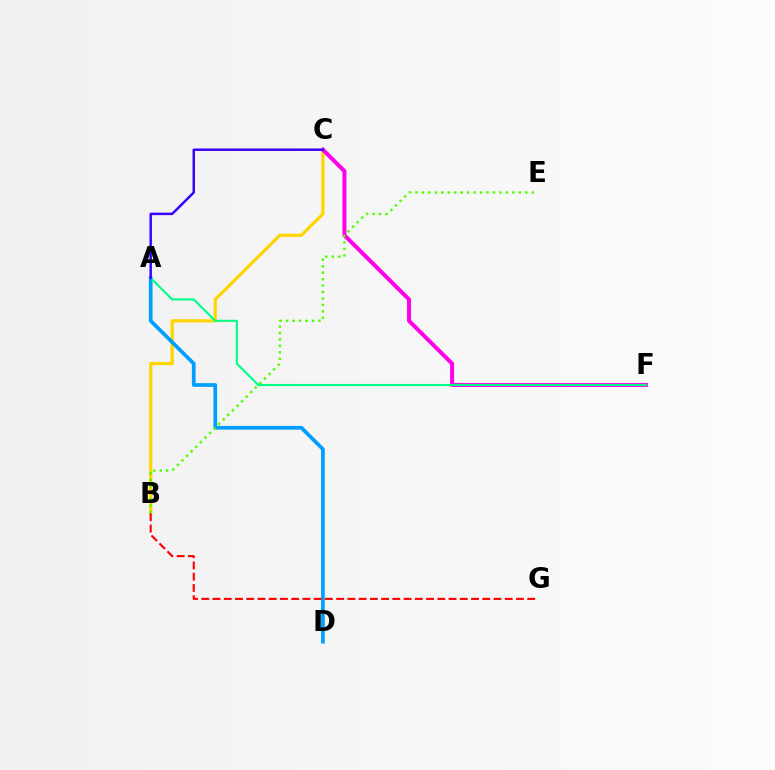{('B', 'C'): [{'color': '#ffd500', 'line_style': 'solid', 'thickness': 2.32}], ('A', 'D'): [{'color': '#009eff', 'line_style': 'solid', 'thickness': 2.67}], ('B', 'G'): [{'color': '#ff0000', 'line_style': 'dashed', 'thickness': 1.53}], ('C', 'F'): [{'color': '#ff00ed', 'line_style': 'solid', 'thickness': 2.88}], ('A', 'F'): [{'color': '#00ff86', 'line_style': 'solid', 'thickness': 1.52}], ('B', 'E'): [{'color': '#4fff00', 'line_style': 'dotted', 'thickness': 1.76}], ('A', 'C'): [{'color': '#3700ff', 'line_style': 'solid', 'thickness': 1.78}]}